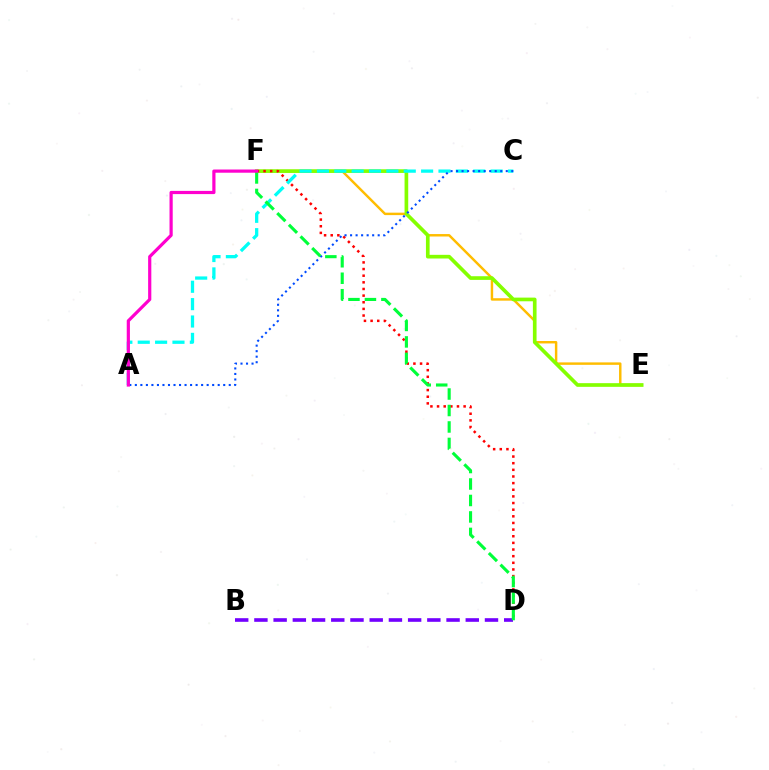{('E', 'F'): [{'color': '#ffbd00', 'line_style': 'solid', 'thickness': 1.76}, {'color': '#84ff00', 'line_style': 'solid', 'thickness': 2.64}], ('D', 'F'): [{'color': '#ff0000', 'line_style': 'dotted', 'thickness': 1.8}, {'color': '#00ff39', 'line_style': 'dashed', 'thickness': 2.24}], ('A', 'C'): [{'color': '#00fff6', 'line_style': 'dashed', 'thickness': 2.36}, {'color': '#004bff', 'line_style': 'dotted', 'thickness': 1.5}], ('B', 'D'): [{'color': '#7200ff', 'line_style': 'dashed', 'thickness': 2.61}], ('A', 'F'): [{'color': '#ff00cf', 'line_style': 'solid', 'thickness': 2.3}]}